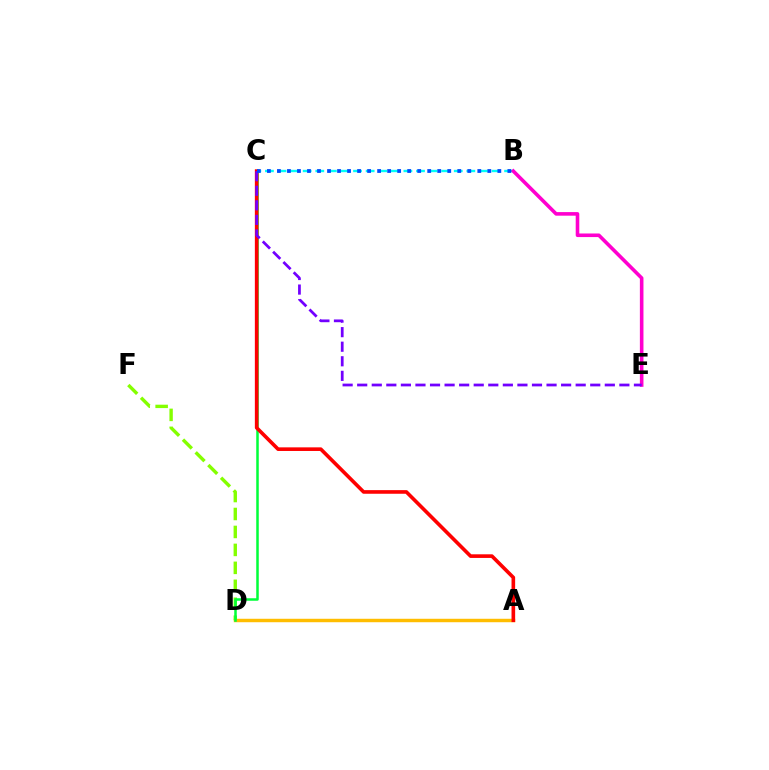{('B', 'C'): [{'color': '#00fff6', 'line_style': 'dashed', 'thickness': 1.71}, {'color': '#004bff', 'line_style': 'dotted', 'thickness': 2.72}], ('A', 'D'): [{'color': '#ffbd00', 'line_style': 'solid', 'thickness': 2.49}], ('D', 'F'): [{'color': '#84ff00', 'line_style': 'dashed', 'thickness': 2.44}], ('C', 'D'): [{'color': '#00ff39', 'line_style': 'solid', 'thickness': 1.81}], ('B', 'E'): [{'color': '#ff00cf', 'line_style': 'solid', 'thickness': 2.58}], ('A', 'C'): [{'color': '#ff0000', 'line_style': 'solid', 'thickness': 2.61}], ('C', 'E'): [{'color': '#7200ff', 'line_style': 'dashed', 'thickness': 1.98}]}